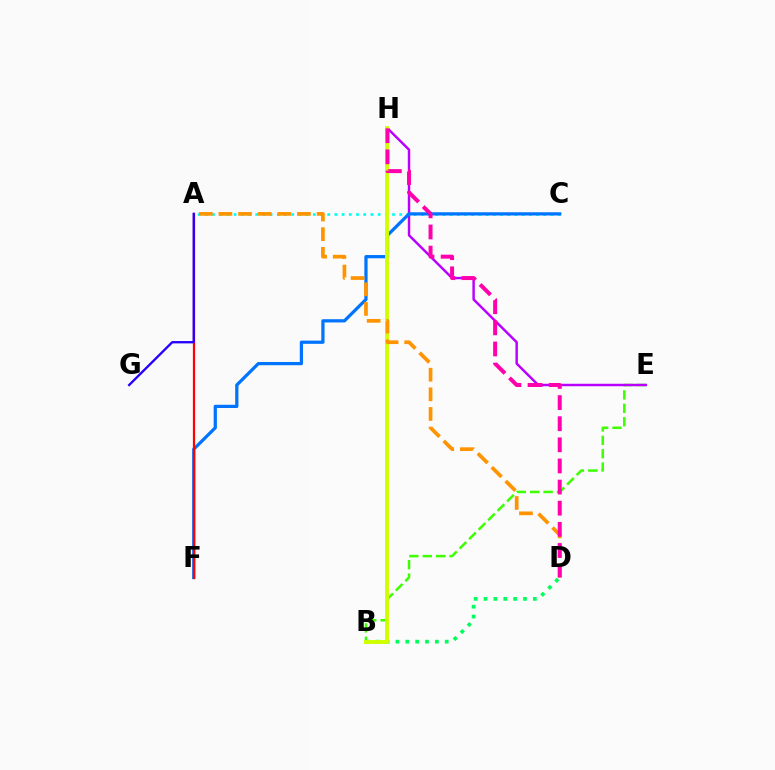{('B', 'E'): [{'color': '#3dff00', 'line_style': 'dashed', 'thickness': 1.82}], ('E', 'H'): [{'color': '#b900ff', 'line_style': 'solid', 'thickness': 1.76}], ('A', 'C'): [{'color': '#00fff6', 'line_style': 'dotted', 'thickness': 1.96}], ('C', 'F'): [{'color': '#0074ff', 'line_style': 'solid', 'thickness': 2.33}], ('A', 'F'): [{'color': '#ff0000', 'line_style': 'solid', 'thickness': 1.6}], ('B', 'D'): [{'color': '#00ff5c', 'line_style': 'dotted', 'thickness': 2.68}], ('B', 'H'): [{'color': '#d1ff00', 'line_style': 'solid', 'thickness': 2.8}], ('A', 'D'): [{'color': '#ff9400', 'line_style': 'dashed', 'thickness': 2.67}], ('D', 'H'): [{'color': '#ff00ac', 'line_style': 'dashed', 'thickness': 2.87}], ('A', 'G'): [{'color': '#2500ff', 'line_style': 'solid', 'thickness': 1.68}]}